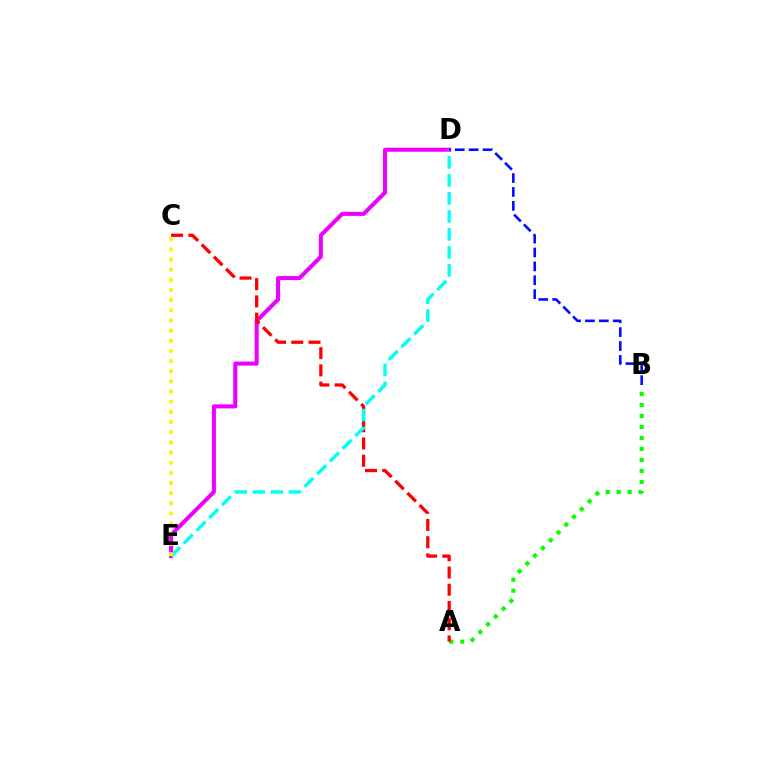{('A', 'B'): [{'color': '#08ff00', 'line_style': 'dotted', 'thickness': 2.99}], ('D', 'E'): [{'color': '#ee00ff', 'line_style': 'solid', 'thickness': 2.92}, {'color': '#00fff6', 'line_style': 'dashed', 'thickness': 2.45}], ('A', 'C'): [{'color': '#ff0000', 'line_style': 'dashed', 'thickness': 2.34}], ('C', 'E'): [{'color': '#fcf500', 'line_style': 'dotted', 'thickness': 2.76}], ('B', 'D'): [{'color': '#0010ff', 'line_style': 'dashed', 'thickness': 1.89}]}